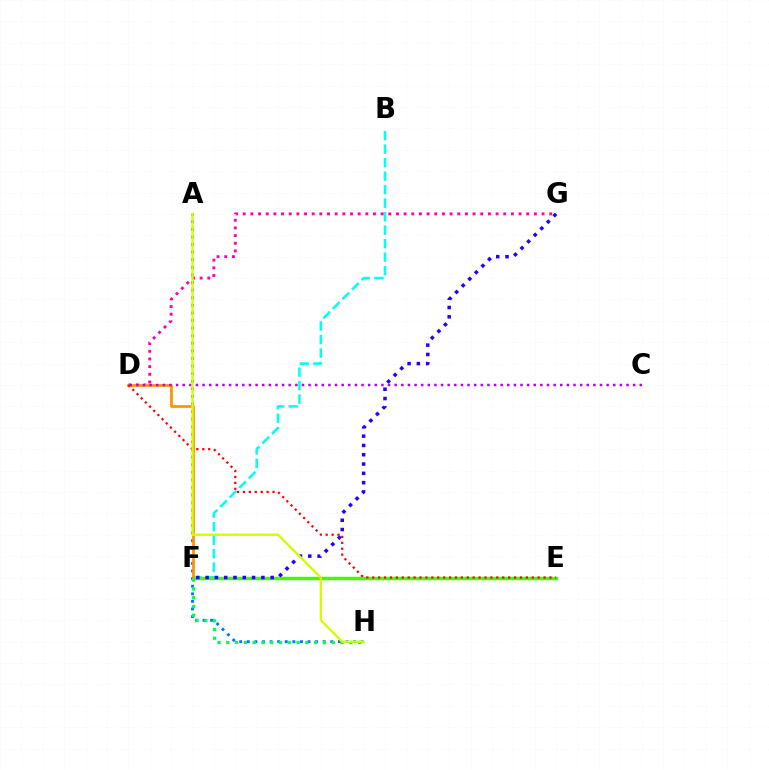{('B', 'F'): [{'color': '#00fff6', 'line_style': 'dashed', 'thickness': 1.83}], ('E', 'F'): [{'color': '#3dff00', 'line_style': 'solid', 'thickness': 2.51}], ('A', 'H'): [{'color': '#0074ff', 'line_style': 'dotted', 'thickness': 2.06}, {'color': '#d1ff00', 'line_style': 'solid', 'thickness': 1.67}], ('D', 'G'): [{'color': '#ff00ac', 'line_style': 'dotted', 'thickness': 2.08}], ('D', 'F'): [{'color': '#ff9400', 'line_style': 'solid', 'thickness': 1.97}], ('C', 'D'): [{'color': '#b900ff', 'line_style': 'dotted', 'thickness': 1.8}], ('F', 'H'): [{'color': '#00ff5c', 'line_style': 'dotted', 'thickness': 2.39}], ('F', 'G'): [{'color': '#2500ff', 'line_style': 'dotted', 'thickness': 2.53}], ('D', 'E'): [{'color': '#ff0000', 'line_style': 'dotted', 'thickness': 1.61}]}